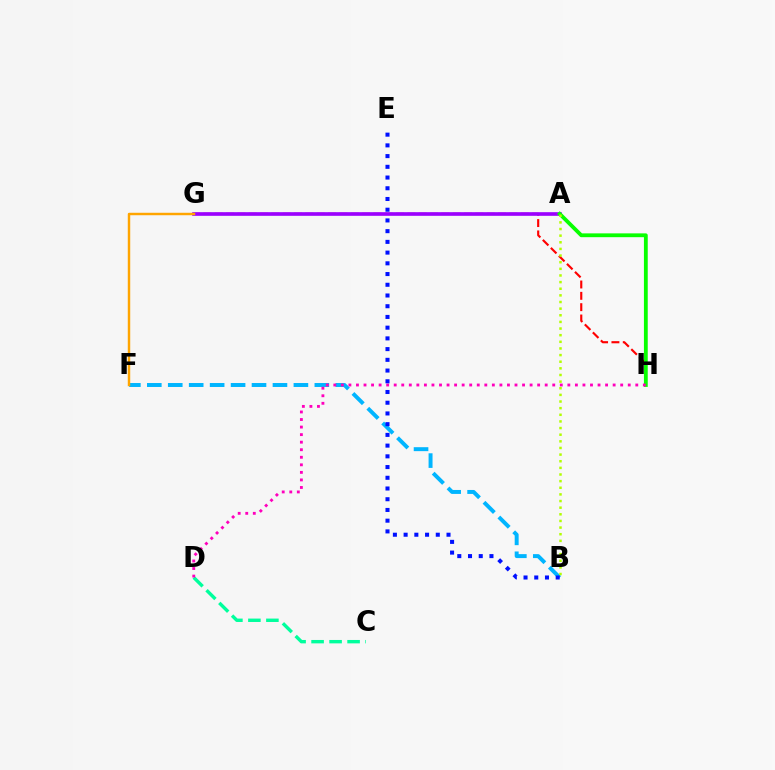{('B', 'F'): [{'color': '#00b5ff', 'line_style': 'dashed', 'thickness': 2.85}], ('G', 'H'): [{'color': '#ff0000', 'line_style': 'dashed', 'thickness': 1.54}], ('A', 'G'): [{'color': '#9b00ff', 'line_style': 'solid', 'thickness': 2.63}], ('F', 'G'): [{'color': '#ffa500', 'line_style': 'solid', 'thickness': 1.77}], ('C', 'D'): [{'color': '#00ff9d', 'line_style': 'dashed', 'thickness': 2.45}], ('A', 'H'): [{'color': '#08ff00', 'line_style': 'solid', 'thickness': 2.75}], ('D', 'H'): [{'color': '#ff00bd', 'line_style': 'dotted', 'thickness': 2.05}], ('A', 'B'): [{'color': '#b3ff00', 'line_style': 'dotted', 'thickness': 1.8}], ('B', 'E'): [{'color': '#0010ff', 'line_style': 'dotted', 'thickness': 2.91}]}